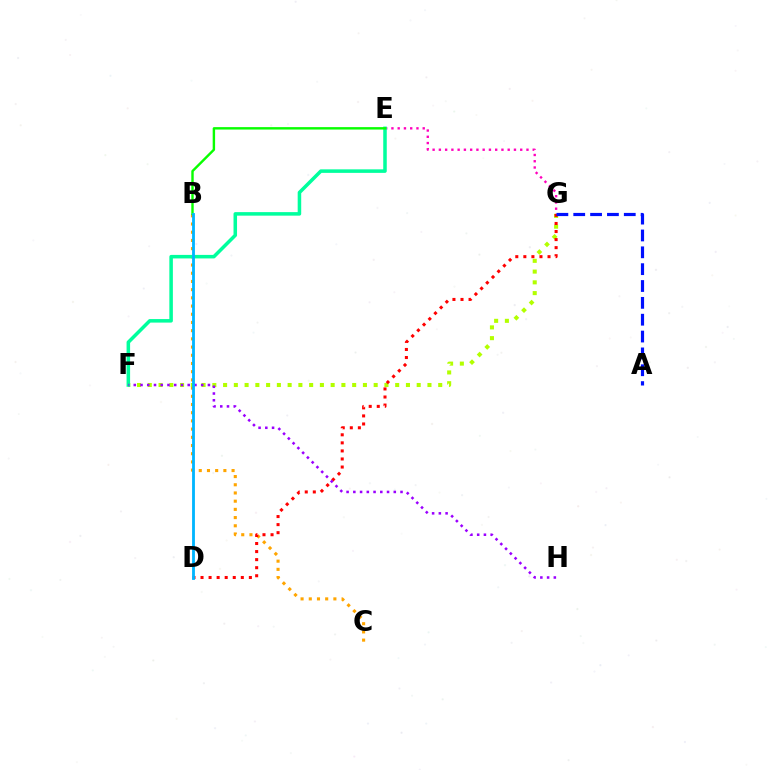{('E', 'G'): [{'color': '#ff00bd', 'line_style': 'dotted', 'thickness': 1.7}], ('B', 'C'): [{'color': '#ffa500', 'line_style': 'dotted', 'thickness': 2.23}], ('F', 'G'): [{'color': '#b3ff00', 'line_style': 'dotted', 'thickness': 2.92}], ('E', 'F'): [{'color': '#00ff9d', 'line_style': 'solid', 'thickness': 2.54}], ('B', 'E'): [{'color': '#08ff00', 'line_style': 'solid', 'thickness': 1.74}], ('D', 'G'): [{'color': '#ff0000', 'line_style': 'dotted', 'thickness': 2.19}], ('A', 'G'): [{'color': '#0010ff', 'line_style': 'dashed', 'thickness': 2.29}], ('F', 'H'): [{'color': '#9b00ff', 'line_style': 'dotted', 'thickness': 1.83}], ('B', 'D'): [{'color': '#00b5ff', 'line_style': 'solid', 'thickness': 2.04}]}